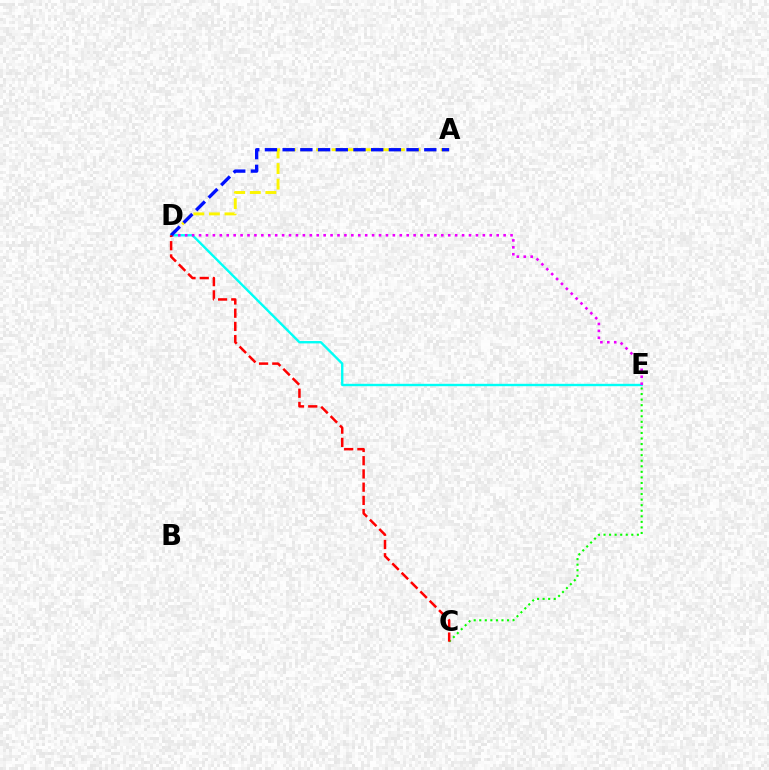{('A', 'D'): [{'color': '#fcf500', 'line_style': 'dashed', 'thickness': 2.12}, {'color': '#0010ff', 'line_style': 'dashed', 'thickness': 2.41}], ('D', 'E'): [{'color': '#00fff6', 'line_style': 'solid', 'thickness': 1.72}, {'color': '#ee00ff', 'line_style': 'dotted', 'thickness': 1.88}], ('C', 'E'): [{'color': '#08ff00', 'line_style': 'dotted', 'thickness': 1.51}], ('C', 'D'): [{'color': '#ff0000', 'line_style': 'dashed', 'thickness': 1.8}]}